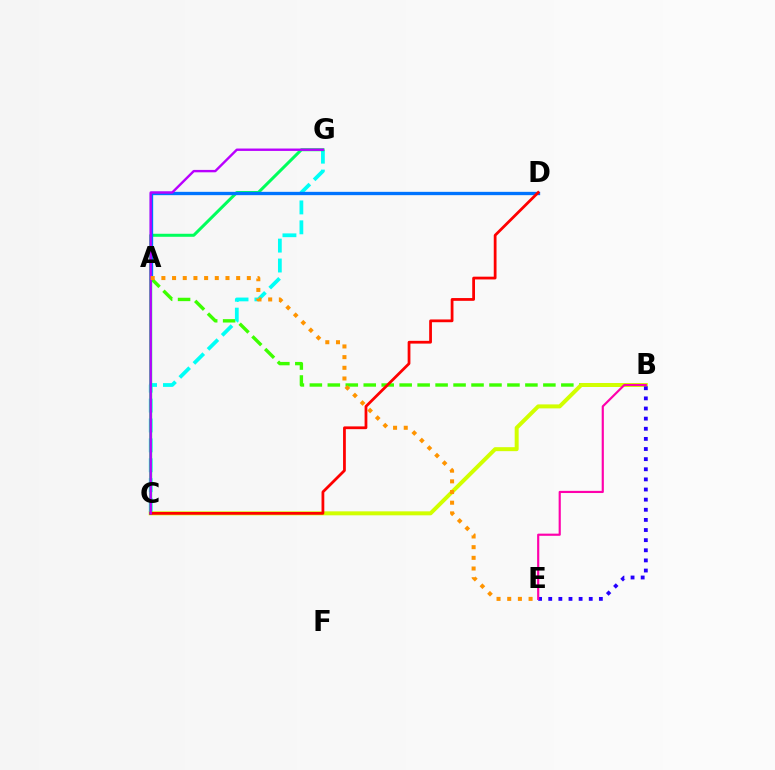{('A', 'B'): [{'color': '#3dff00', 'line_style': 'dashed', 'thickness': 2.44}], ('C', 'G'): [{'color': '#00fff6', 'line_style': 'dashed', 'thickness': 2.7}, {'color': '#00ff5c', 'line_style': 'solid', 'thickness': 2.18}, {'color': '#b900ff', 'line_style': 'solid', 'thickness': 1.72}], ('B', 'C'): [{'color': '#d1ff00', 'line_style': 'solid', 'thickness': 2.86}], ('A', 'D'): [{'color': '#0074ff', 'line_style': 'solid', 'thickness': 2.4}], ('C', 'D'): [{'color': '#ff0000', 'line_style': 'solid', 'thickness': 1.99}], ('A', 'E'): [{'color': '#ff9400', 'line_style': 'dotted', 'thickness': 2.9}], ('B', 'E'): [{'color': '#2500ff', 'line_style': 'dotted', 'thickness': 2.75}, {'color': '#ff00ac', 'line_style': 'solid', 'thickness': 1.56}]}